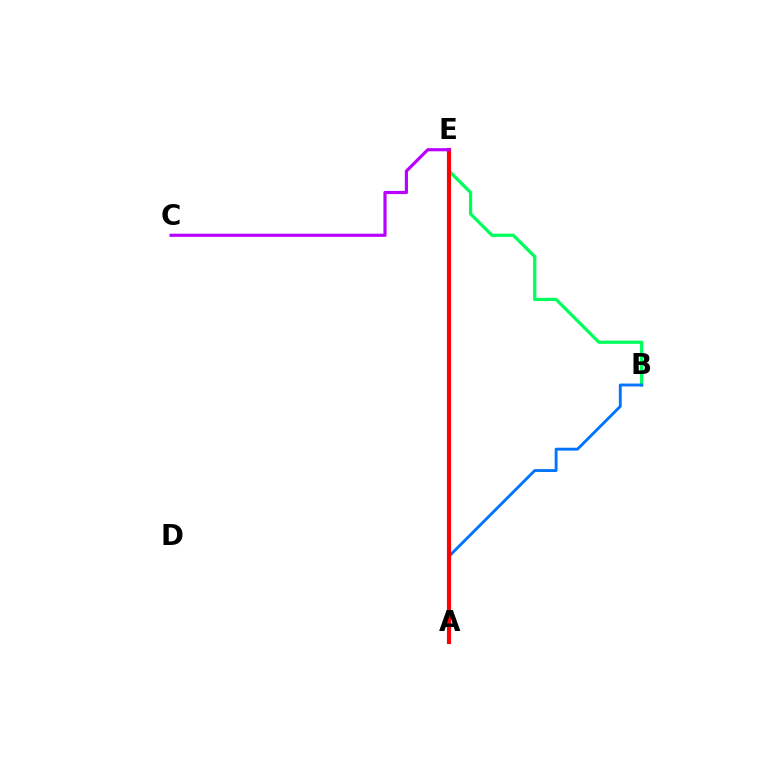{('B', 'E'): [{'color': '#00ff5c', 'line_style': 'solid', 'thickness': 2.33}], ('A', 'E'): [{'color': '#d1ff00', 'line_style': 'solid', 'thickness': 1.81}, {'color': '#ff0000', 'line_style': 'solid', 'thickness': 2.96}], ('A', 'B'): [{'color': '#0074ff', 'line_style': 'solid', 'thickness': 2.07}], ('C', 'E'): [{'color': '#b900ff', 'line_style': 'solid', 'thickness': 2.28}]}